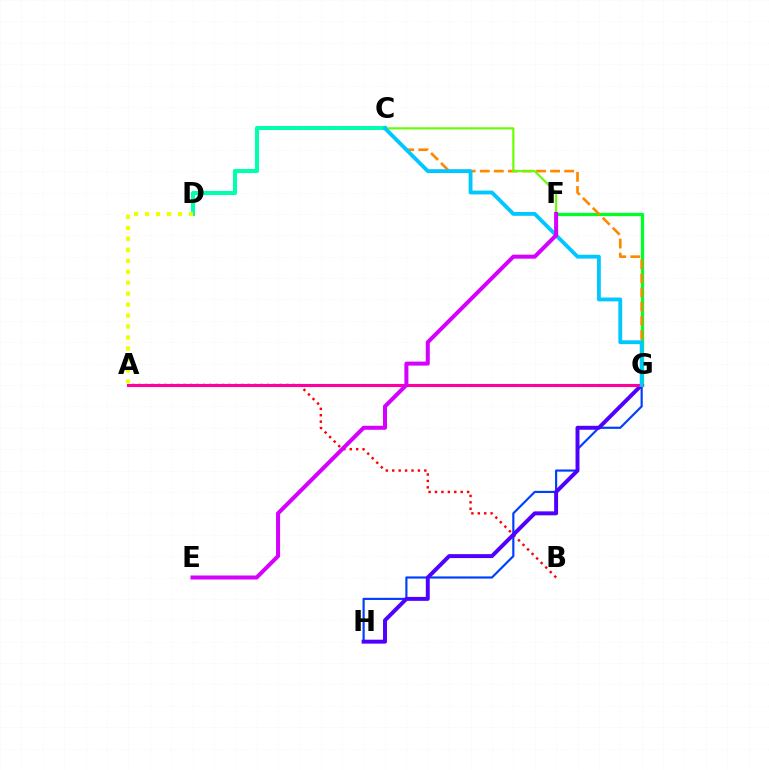{('G', 'H'): [{'color': '#003fff', 'line_style': 'solid', 'thickness': 1.56}, {'color': '#4f00ff', 'line_style': 'solid', 'thickness': 2.84}], ('C', 'D'): [{'color': '#00ffaf', 'line_style': 'solid', 'thickness': 2.93}], ('F', 'G'): [{'color': '#00ff27', 'line_style': 'solid', 'thickness': 2.36}], ('A', 'B'): [{'color': '#ff0000', 'line_style': 'dotted', 'thickness': 1.74}], ('C', 'G'): [{'color': '#ff8800', 'line_style': 'dashed', 'thickness': 1.91}, {'color': '#00c7ff', 'line_style': 'solid', 'thickness': 2.77}], ('C', 'F'): [{'color': '#66ff00', 'line_style': 'solid', 'thickness': 1.53}], ('A', 'G'): [{'color': '#ff00a0', 'line_style': 'solid', 'thickness': 2.23}], ('E', 'F'): [{'color': '#d600ff', 'line_style': 'solid', 'thickness': 2.88}], ('A', 'D'): [{'color': '#eeff00', 'line_style': 'dotted', 'thickness': 2.98}]}